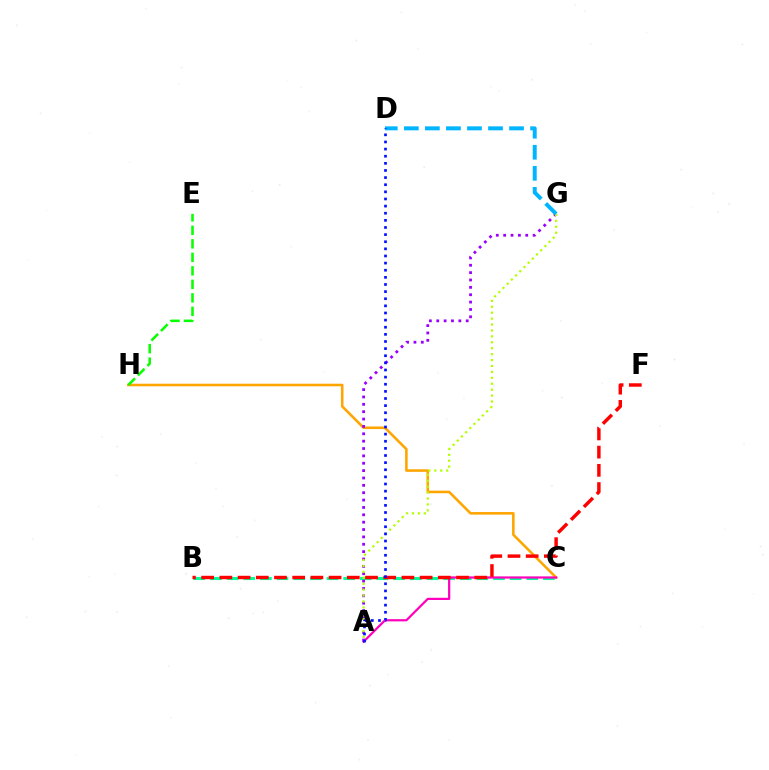{('B', 'C'): [{'color': '#00ff9d', 'line_style': 'dashed', 'thickness': 2.26}], ('C', 'H'): [{'color': '#ffa500', 'line_style': 'solid', 'thickness': 1.85}], ('A', 'C'): [{'color': '#ff00bd', 'line_style': 'solid', 'thickness': 1.59}], ('A', 'G'): [{'color': '#9b00ff', 'line_style': 'dotted', 'thickness': 2.0}, {'color': '#b3ff00', 'line_style': 'dotted', 'thickness': 1.61}], ('D', 'G'): [{'color': '#00b5ff', 'line_style': 'dashed', 'thickness': 2.86}], ('B', 'F'): [{'color': '#ff0000', 'line_style': 'dashed', 'thickness': 2.47}], ('E', 'H'): [{'color': '#08ff00', 'line_style': 'dashed', 'thickness': 1.83}], ('A', 'D'): [{'color': '#0010ff', 'line_style': 'dotted', 'thickness': 1.94}]}